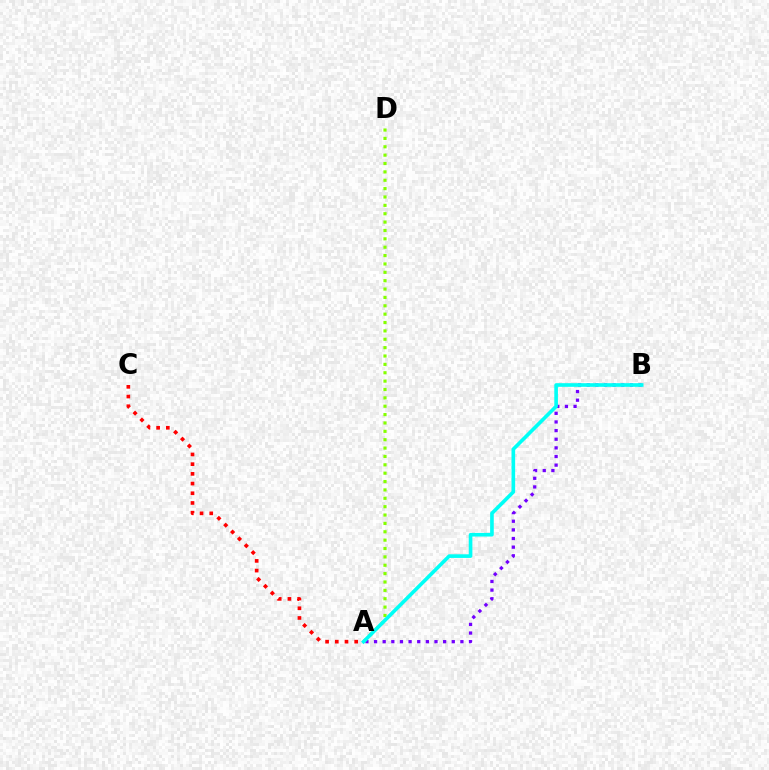{('A', 'B'): [{'color': '#7200ff', 'line_style': 'dotted', 'thickness': 2.35}, {'color': '#00fff6', 'line_style': 'solid', 'thickness': 2.61}], ('A', 'D'): [{'color': '#84ff00', 'line_style': 'dotted', 'thickness': 2.27}], ('A', 'C'): [{'color': '#ff0000', 'line_style': 'dotted', 'thickness': 2.64}]}